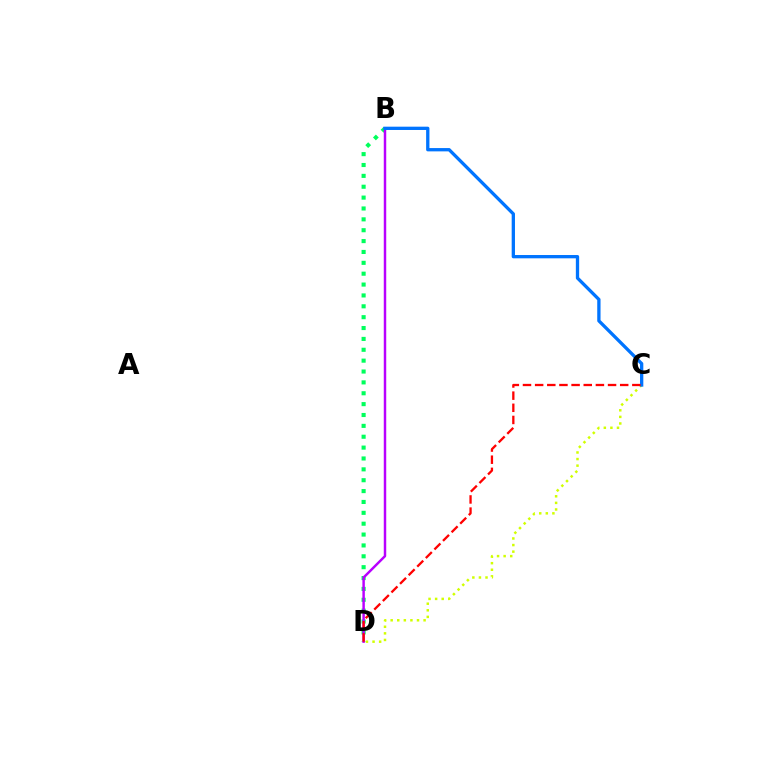{('B', 'D'): [{'color': '#00ff5c', 'line_style': 'dotted', 'thickness': 2.95}, {'color': '#b900ff', 'line_style': 'solid', 'thickness': 1.77}], ('C', 'D'): [{'color': '#d1ff00', 'line_style': 'dotted', 'thickness': 1.79}, {'color': '#ff0000', 'line_style': 'dashed', 'thickness': 1.65}], ('B', 'C'): [{'color': '#0074ff', 'line_style': 'solid', 'thickness': 2.38}]}